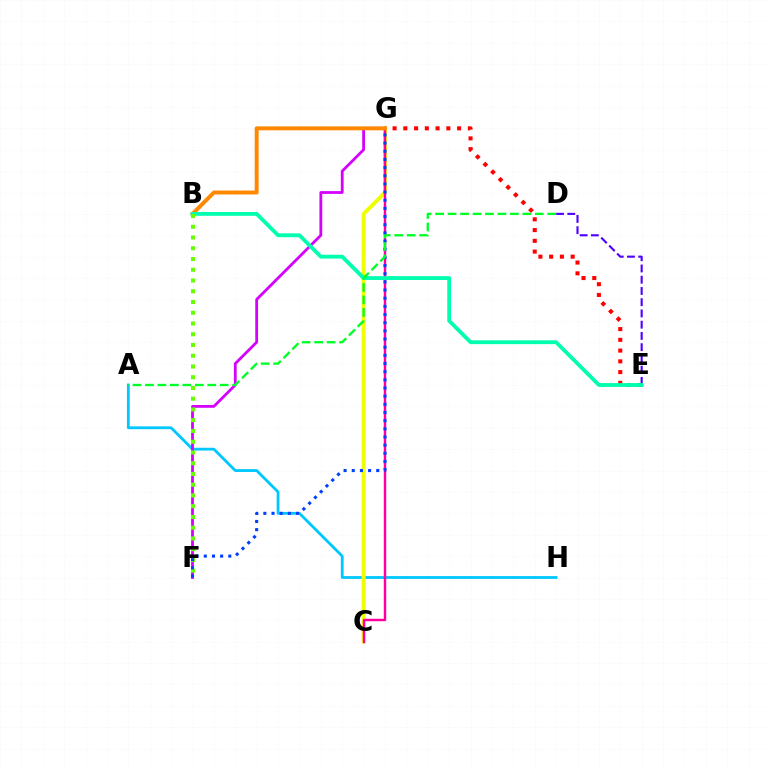{('A', 'H'): [{'color': '#00c7ff', 'line_style': 'solid', 'thickness': 2.02}], ('F', 'G'): [{'color': '#d600ff', 'line_style': 'solid', 'thickness': 2.01}, {'color': '#003fff', 'line_style': 'dotted', 'thickness': 2.22}], ('D', 'E'): [{'color': '#4f00ff', 'line_style': 'dashed', 'thickness': 1.53}], ('C', 'G'): [{'color': '#eeff00', 'line_style': 'solid', 'thickness': 2.81}, {'color': '#ff00a0', 'line_style': 'solid', 'thickness': 1.75}], ('E', 'G'): [{'color': '#ff0000', 'line_style': 'dotted', 'thickness': 2.92}], ('B', 'G'): [{'color': '#ff8800', 'line_style': 'solid', 'thickness': 2.84}], ('B', 'E'): [{'color': '#00ffaf', 'line_style': 'solid', 'thickness': 2.76}], ('B', 'F'): [{'color': '#66ff00', 'line_style': 'dotted', 'thickness': 2.92}], ('A', 'D'): [{'color': '#00ff27', 'line_style': 'dashed', 'thickness': 1.69}]}